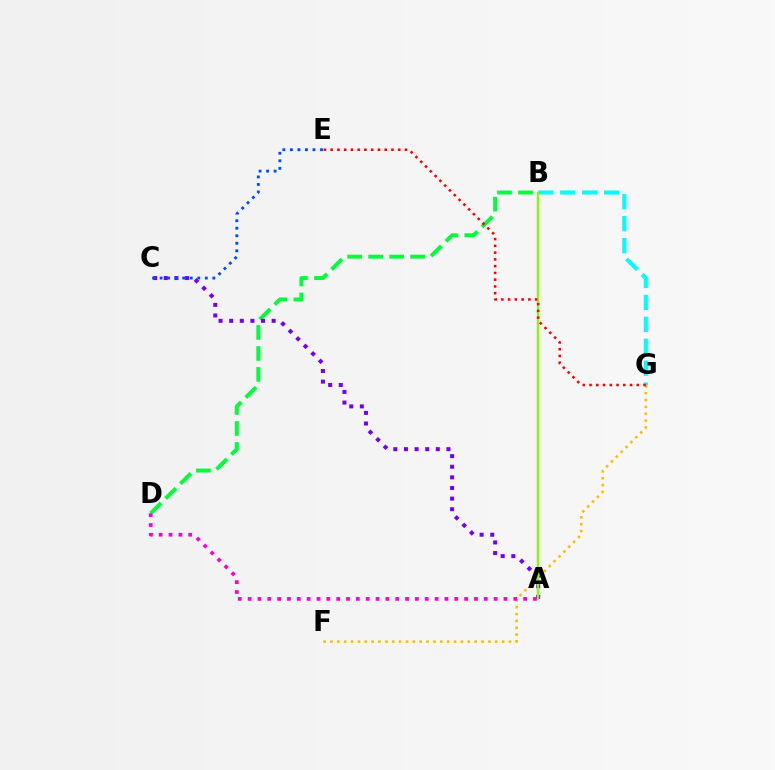{('F', 'G'): [{'color': '#ffbd00', 'line_style': 'dotted', 'thickness': 1.87}], ('B', 'G'): [{'color': '#00fff6', 'line_style': 'dashed', 'thickness': 2.98}], ('B', 'D'): [{'color': '#00ff39', 'line_style': 'dashed', 'thickness': 2.85}], ('A', 'C'): [{'color': '#7200ff', 'line_style': 'dotted', 'thickness': 2.88}], ('A', 'B'): [{'color': '#84ff00', 'line_style': 'solid', 'thickness': 1.67}], ('C', 'E'): [{'color': '#004bff', 'line_style': 'dotted', 'thickness': 2.05}], ('E', 'G'): [{'color': '#ff0000', 'line_style': 'dotted', 'thickness': 1.83}], ('A', 'D'): [{'color': '#ff00cf', 'line_style': 'dotted', 'thickness': 2.67}]}